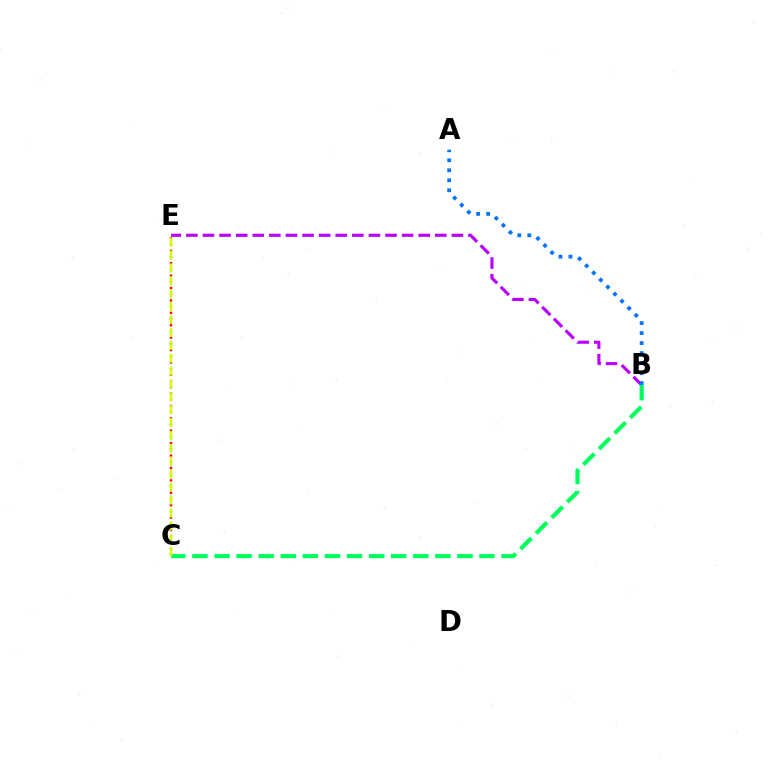{('C', 'E'): [{'color': '#ff0000', 'line_style': 'dotted', 'thickness': 1.69}, {'color': '#d1ff00', 'line_style': 'dashed', 'thickness': 1.75}], ('B', 'E'): [{'color': '#b900ff', 'line_style': 'dashed', 'thickness': 2.25}], ('B', 'C'): [{'color': '#00ff5c', 'line_style': 'dashed', 'thickness': 3.0}], ('A', 'B'): [{'color': '#0074ff', 'line_style': 'dotted', 'thickness': 2.72}]}